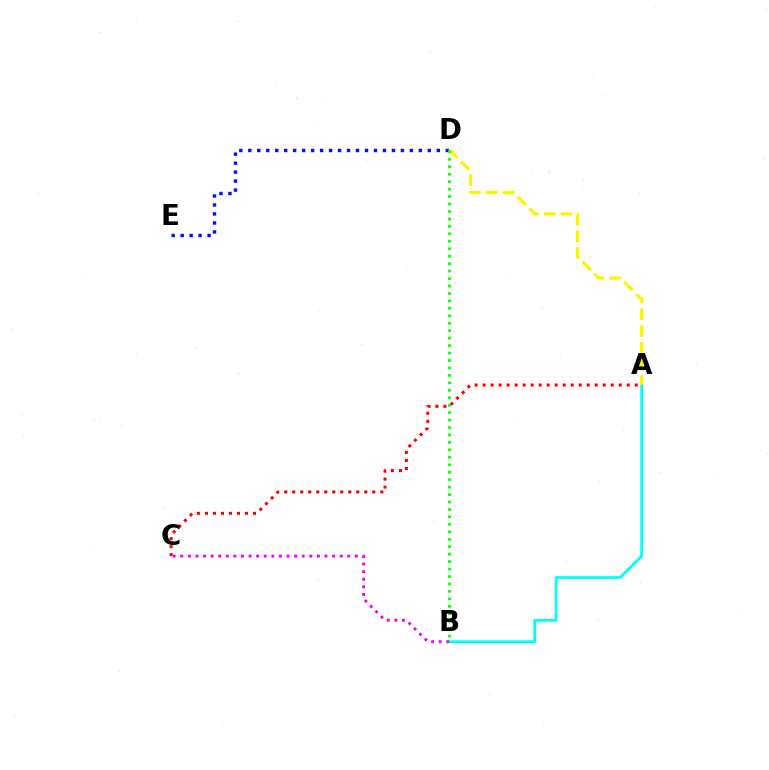{('A', 'C'): [{'color': '#ff0000', 'line_style': 'dotted', 'thickness': 2.18}], ('D', 'E'): [{'color': '#0010ff', 'line_style': 'dotted', 'thickness': 2.44}], ('A', 'B'): [{'color': '#00fff6', 'line_style': 'solid', 'thickness': 1.97}], ('A', 'D'): [{'color': '#fcf500', 'line_style': 'dashed', 'thickness': 2.27}], ('B', 'C'): [{'color': '#ee00ff', 'line_style': 'dotted', 'thickness': 2.06}], ('B', 'D'): [{'color': '#08ff00', 'line_style': 'dotted', 'thickness': 2.02}]}